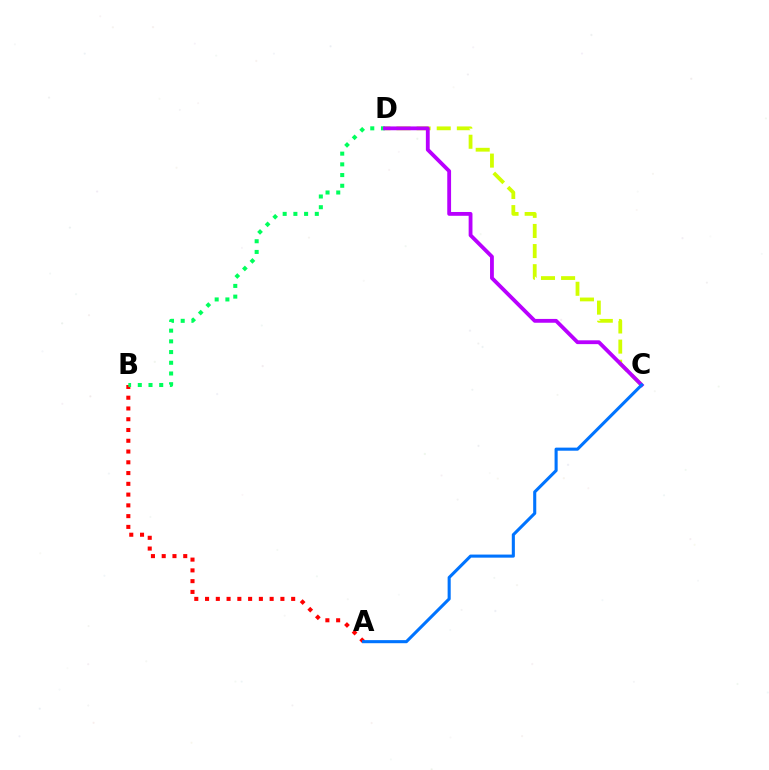{('A', 'B'): [{'color': '#ff0000', 'line_style': 'dotted', 'thickness': 2.92}], ('B', 'D'): [{'color': '#00ff5c', 'line_style': 'dotted', 'thickness': 2.91}], ('C', 'D'): [{'color': '#d1ff00', 'line_style': 'dashed', 'thickness': 2.73}, {'color': '#b900ff', 'line_style': 'solid', 'thickness': 2.75}], ('A', 'C'): [{'color': '#0074ff', 'line_style': 'solid', 'thickness': 2.22}]}